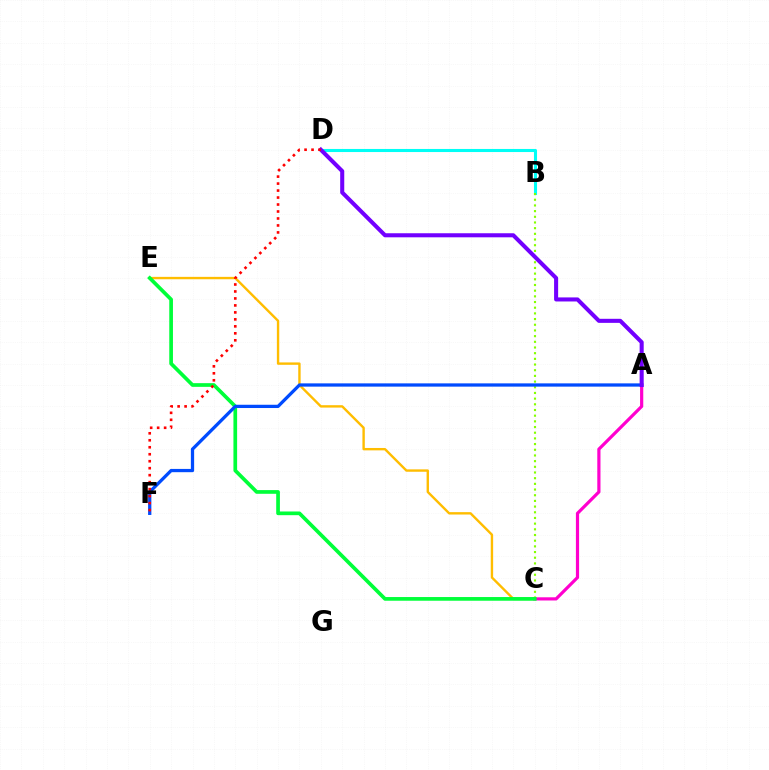{('C', 'E'): [{'color': '#ffbd00', 'line_style': 'solid', 'thickness': 1.72}, {'color': '#00ff39', 'line_style': 'solid', 'thickness': 2.66}], ('A', 'C'): [{'color': '#ff00cf', 'line_style': 'solid', 'thickness': 2.3}], ('B', 'D'): [{'color': '#00fff6', 'line_style': 'solid', 'thickness': 2.22}], ('B', 'C'): [{'color': '#84ff00', 'line_style': 'dotted', 'thickness': 1.54}], ('A', 'F'): [{'color': '#004bff', 'line_style': 'solid', 'thickness': 2.35}], ('A', 'D'): [{'color': '#7200ff', 'line_style': 'solid', 'thickness': 2.92}], ('D', 'F'): [{'color': '#ff0000', 'line_style': 'dotted', 'thickness': 1.9}]}